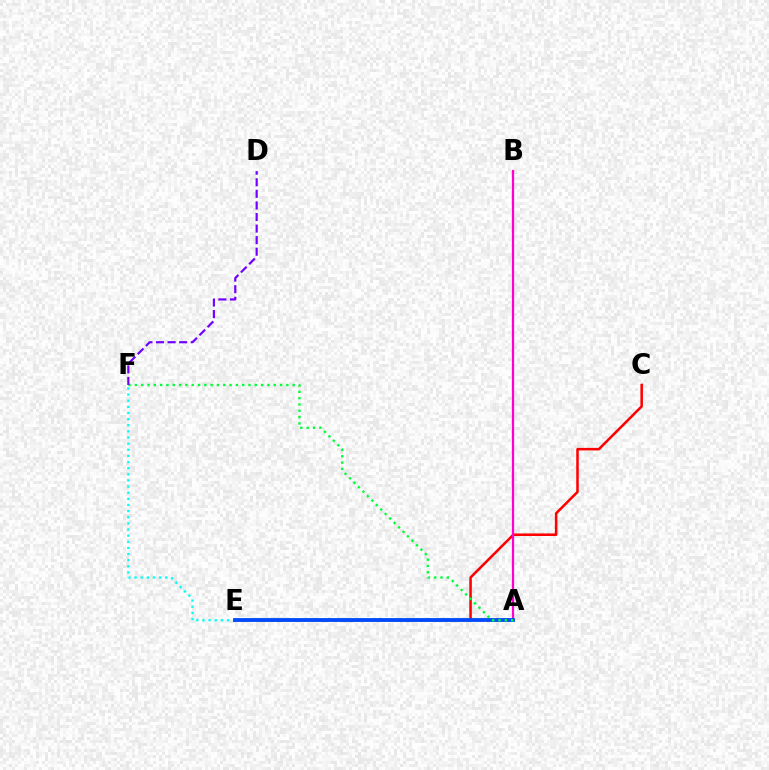{('A', 'E'): [{'color': '#84ff00', 'line_style': 'solid', 'thickness': 1.68}, {'color': '#ffbd00', 'line_style': 'dotted', 'thickness': 2.12}, {'color': '#004bff', 'line_style': 'solid', 'thickness': 2.75}], ('E', 'F'): [{'color': '#00fff6', 'line_style': 'dotted', 'thickness': 1.67}], ('C', 'E'): [{'color': '#ff0000', 'line_style': 'solid', 'thickness': 1.82}], ('A', 'B'): [{'color': '#ff00cf', 'line_style': 'solid', 'thickness': 1.62}], ('A', 'F'): [{'color': '#00ff39', 'line_style': 'dotted', 'thickness': 1.71}], ('D', 'F'): [{'color': '#7200ff', 'line_style': 'dashed', 'thickness': 1.57}]}